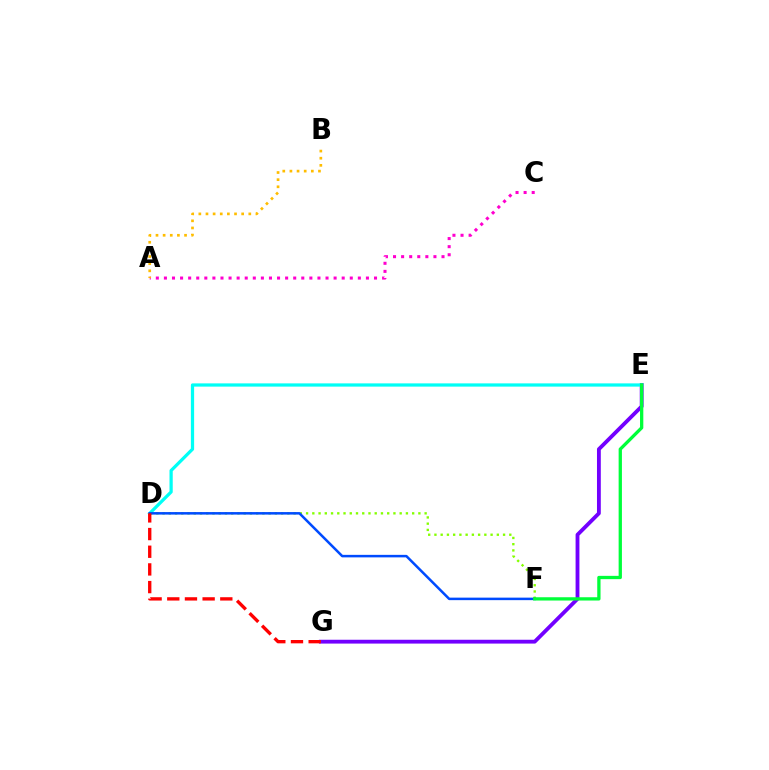{('E', 'G'): [{'color': '#7200ff', 'line_style': 'solid', 'thickness': 2.76}], ('A', 'C'): [{'color': '#ff00cf', 'line_style': 'dotted', 'thickness': 2.2}], ('D', 'E'): [{'color': '#00fff6', 'line_style': 'solid', 'thickness': 2.33}], ('D', 'F'): [{'color': '#84ff00', 'line_style': 'dotted', 'thickness': 1.7}, {'color': '#004bff', 'line_style': 'solid', 'thickness': 1.81}], ('A', 'B'): [{'color': '#ffbd00', 'line_style': 'dotted', 'thickness': 1.94}], ('E', 'F'): [{'color': '#00ff39', 'line_style': 'solid', 'thickness': 2.37}], ('D', 'G'): [{'color': '#ff0000', 'line_style': 'dashed', 'thickness': 2.4}]}